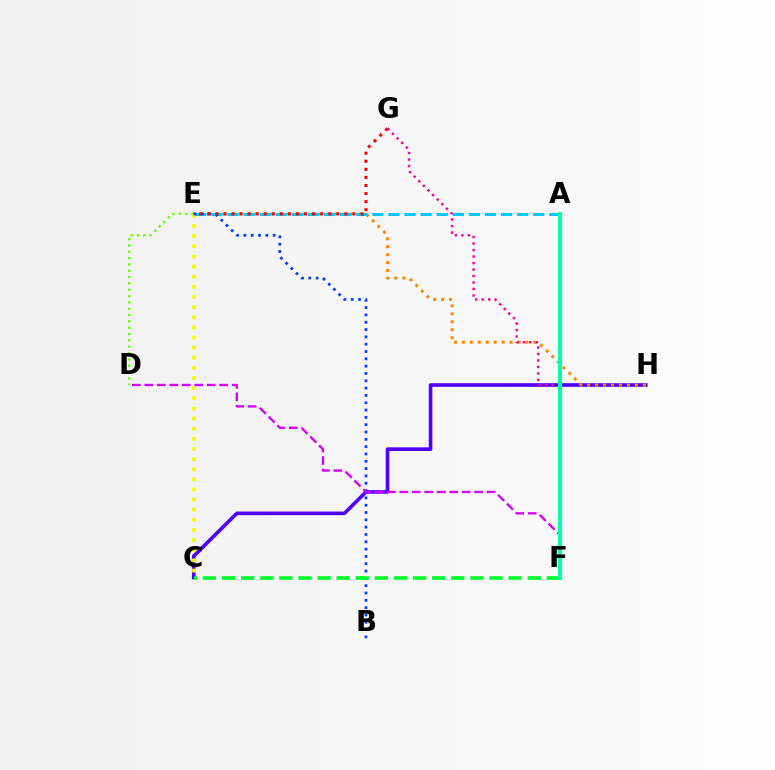{('C', 'H'): [{'color': '#4f00ff', 'line_style': 'solid', 'thickness': 2.61}], ('D', 'E'): [{'color': '#66ff00', 'line_style': 'dotted', 'thickness': 1.72}], ('C', 'E'): [{'color': '#eeff00', 'line_style': 'dotted', 'thickness': 2.75}], ('E', 'H'): [{'color': '#ff8800', 'line_style': 'dotted', 'thickness': 2.16}], ('A', 'E'): [{'color': '#00c7ff', 'line_style': 'dashed', 'thickness': 2.19}], ('B', 'E'): [{'color': '#003fff', 'line_style': 'dotted', 'thickness': 1.99}], ('E', 'G'): [{'color': '#ff0000', 'line_style': 'dotted', 'thickness': 2.19}], ('F', 'G'): [{'color': '#ff00a0', 'line_style': 'dotted', 'thickness': 1.76}], ('D', 'F'): [{'color': '#d600ff', 'line_style': 'dashed', 'thickness': 1.69}], ('C', 'F'): [{'color': '#00ff27', 'line_style': 'dashed', 'thickness': 2.6}], ('A', 'F'): [{'color': '#00ffaf', 'line_style': 'solid', 'thickness': 2.86}]}